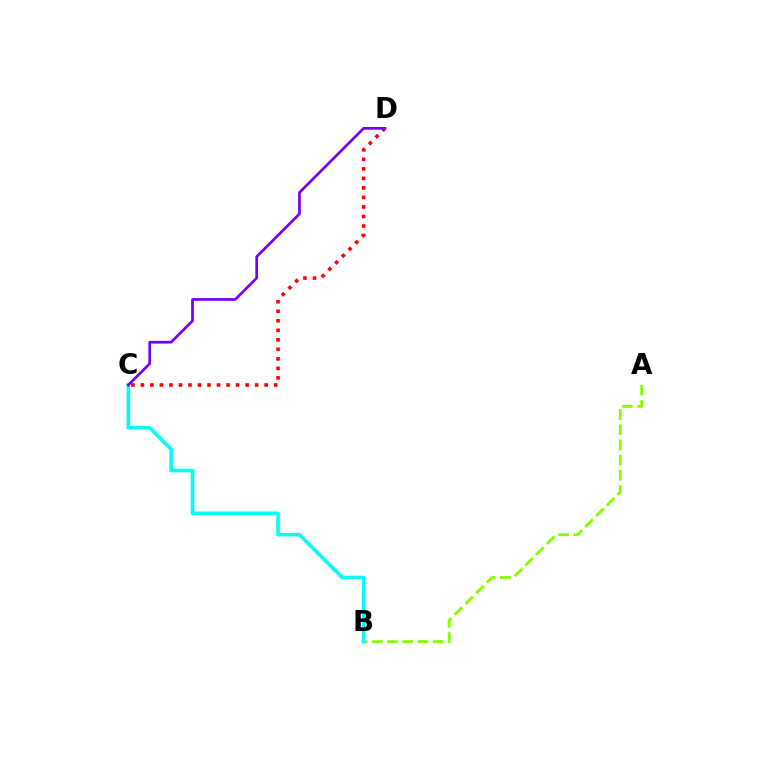{('A', 'B'): [{'color': '#84ff00', 'line_style': 'dashed', 'thickness': 2.06}], ('C', 'D'): [{'color': '#ff0000', 'line_style': 'dotted', 'thickness': 2.59}, {'color': '#7200ff', 'line_style': 'solid', 'thickness': 1.94}], ('B', 'C'): [{'color': '#00fff6', 'line_style': 'solid', 'thickness': 2.59}]}